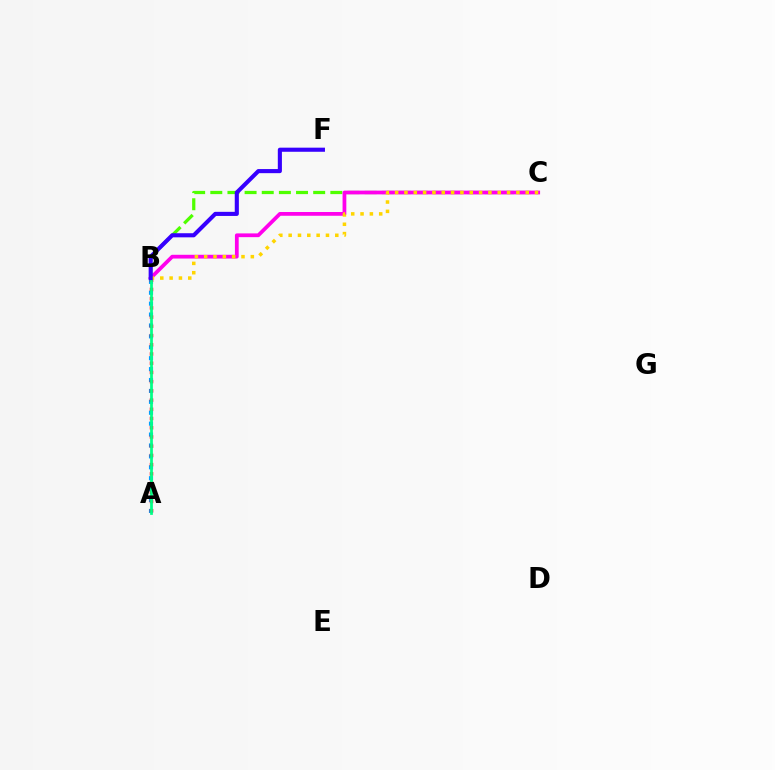{('B', 'C'): [{'color': '#4fff00', 'line_style': 'dashed', 'thickness': 2.33}, {'color': '#ff00ed', 'line_style': 'solid', 'thickness': 2.7}, {'color': '#ffd500', 'line_style': 'dotted', 'thickness': 2.53}], ('A', 'B'): [{'color': '#009eff', 'line_style': 'dotted', 'thickness': 2.96}, {'color': '#ff0000', 'line_style': 'dotted', 'thickness': 2.5}, {'color': '#00ff86', 'line_style': 'solid', 'thickness': 1.97}], ('B', 'F'): [{'color': '#3700ff', 'line_style': 'solid', 'thickness': 2.96}]}